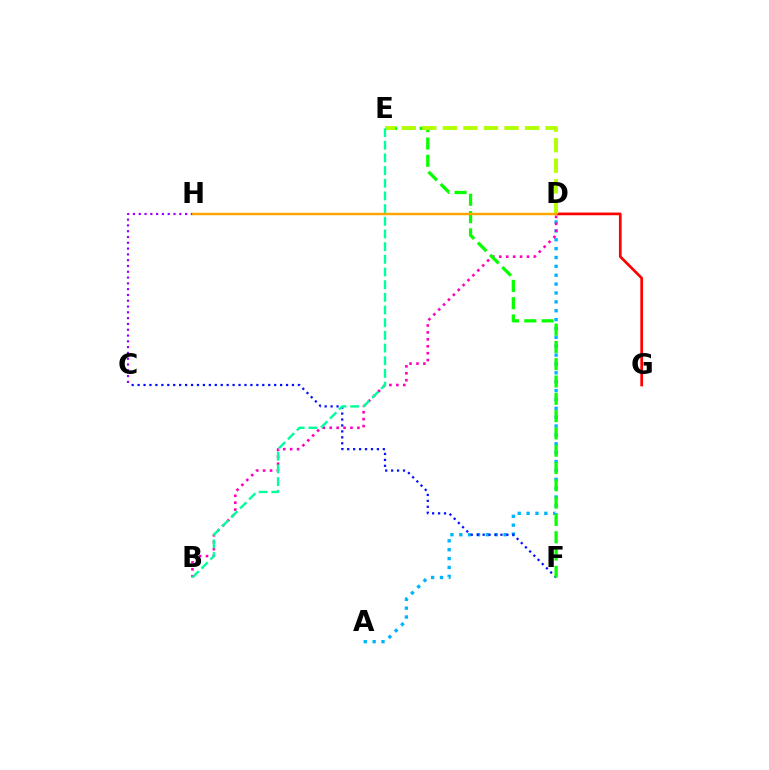{('C', 'H'): [{'color': '#9b00ff', 'line_style': 'dotted', 'thickness': 1.57}], ('A', 'D'): [{'color': '#00b5ff', 'line_style': 'dotted', 'thickness': 2.41}], ('B', 'D'): [{'color': '#ff00bd', 'line_style': 'dotted', 'thickness': 1.88}], ('C', 'F'): [{'color': '#0010ff', 'line_style': 'dotted', 'thickness': 1.61}], ('E', 'F'): [{'color': '#08ff00', 'line_style': 'dashed', 'thickness': 2.35}], ('D', 'G'): [{'color': '#ff0000', 'line_style': 'solid', 'thickness': 1.94}], ('D', 'E'): [{'color': '#b3ff00', 'line_style': 'dashed', 'thickness': 2.79}], ('B', 'E'): [{'color': '#00ff9d', 'line_style': 'dashed', 'thickness': 1.72}], ('D', 'H'): [{'color': '#ffa500', 'line_style': 'solid', 'thickness': 1.75}]}